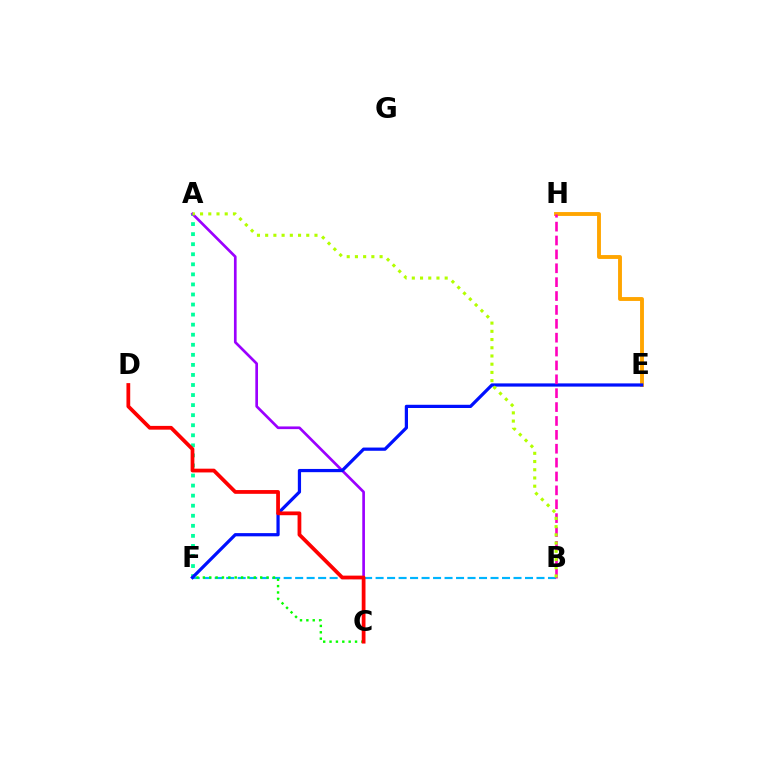{('B', 'F'): [{'color': '#00b5ff', 'line_style': 'dashed', 'thickness': 1.56}], ('E', 'H'): [{'color': '#ffa500', 'line_style': 'solid', 'thickness': 2.79}], ('A', 'F'): [{'color': '#00ff9d', 'line_style': 'dotted', 'thickness': 2.73}], ('A', 'C'): [{'color': '#9b00ff', 'line_style': 'solid', 'thickness': 1.93}], ('E', 'F'): [{'color': '#0010ff', 'line_style': 'solid', 'thickness': 2.32}], ('C', 'F'): [{'color': '#08ff00', 'line_style': 'dotted', 'thickness': 1.73}], ('C', 'D'): [{'color': '#ff0000', 'line_style': 'solid', 'thickness': 2.71}], ('B', 'H'): [{'color': '#ff00bd', 'line_style': 'dashed', 'thickness': 1.89}], ('A', 'B'): [{'color': '#b3ff00', 'line_style': 'dotted', 'thickness': 2.23}]}